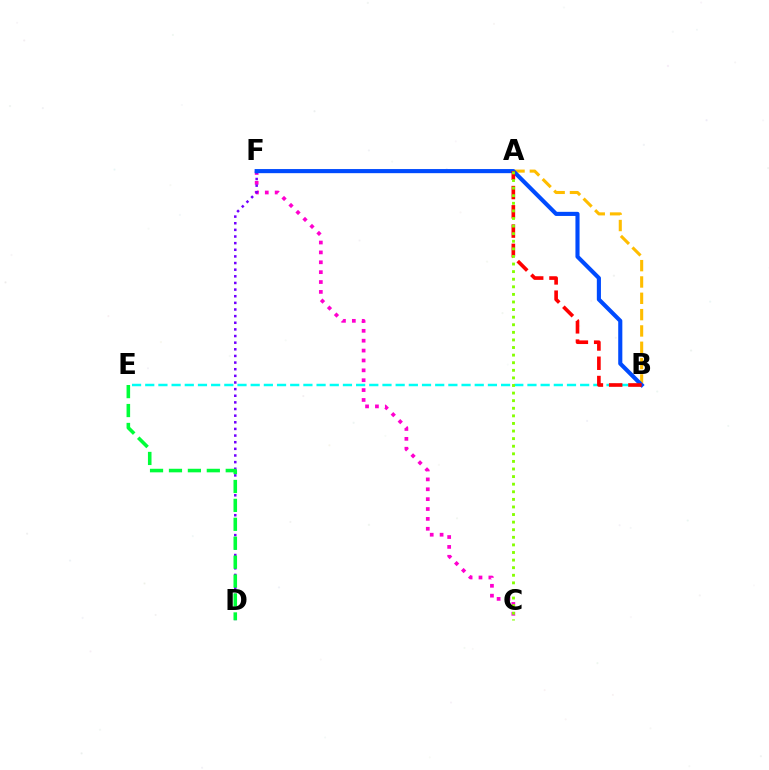{('C', 'F'): [{'color': '#ff00cf', 'line_style': 'dotted', 'thickness': 2.68}], ('D', 'F'): [{'color': '#7200ff', 'line_style': 'dotted', 'thickness': 1.8}], ('B', 'E'): [{'color': '#00fff6', 'line_style': 'dashed', 'thickness': 1.79}], ('A', 'B'): [{'color': '#ffbd00', 'line_style': 'dashed', 'thickness': 2.22}, {'color': '#ff0000', 'line_style': 'dashed', 'thickness': 2.62}], ('B', 'F'): [{'color': '#004bff', 'line_style': 'solid', 'thickness': 2.96}], ('A', 'C'): [{'color': '#84ff00', 'line_style': 'dotted', 'thickness': 2.06}], ('D', 'E'): [{'color': '#00ff39', 'line_style': 'dashed', 'thickness': 2.57}]}